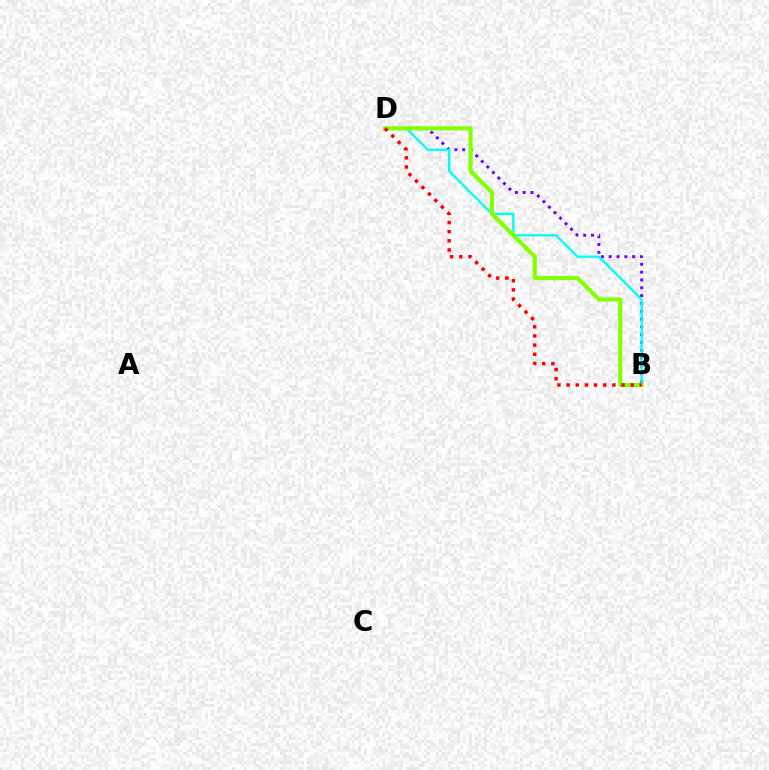{('B', 'D'): [{'color': '#7200ff', 'line_style': 'dotted', 'thickness': 2.13}, {'color': '#00fff6', 'line_style': 'solid', 'thickness': 1.67}, {'color': '#84ff00', 'line_style': 'solid', 'thickness': 2.95}, {'color': '#ff0000', 'line_style': 'dotted', 'thickness': 2.49}]}